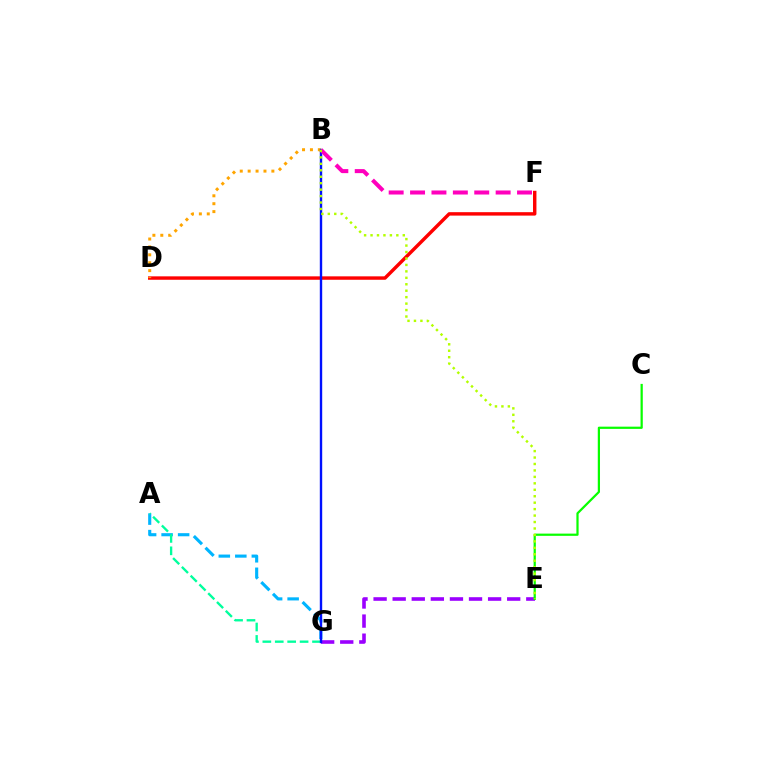{('E', 'G'): [{'color': '#9b00ff', 'line_style': 'dashed', 'thickness': 2.59}], ('D', 'F'): [{'color': '#ff0000', 'line_style': 'solid', 'thickness': 2.46}], ('C', 'E'): [{'color': '#08ff00', 'line_style': 'solid', 'thickness': 1.6}], ('A', 'G'): [{'color': '#00b5ff', 'line_style': 'dashed', 'thickness': 2.24}, {'color': '#00ff9d', 'line_style': 'dashed', 'thickness': 1.69}], ('B', 'D'): [{'color': '#ffa500', 'line_style': 'dotted', 'thickness': 2.15}], ('B', 'G'): [{'color': '#0010ff', 'line_style': 'solid', 'thickness': 1.72}], ('B', 'F'): [{'color': '#ff00bd', 'line_style': 'dashed', 'thickness': 2.91}], ('B', 'E'): [{'color': '#b3ff00', 'line_style': 'dotted', 'thickness': 1.75}]}